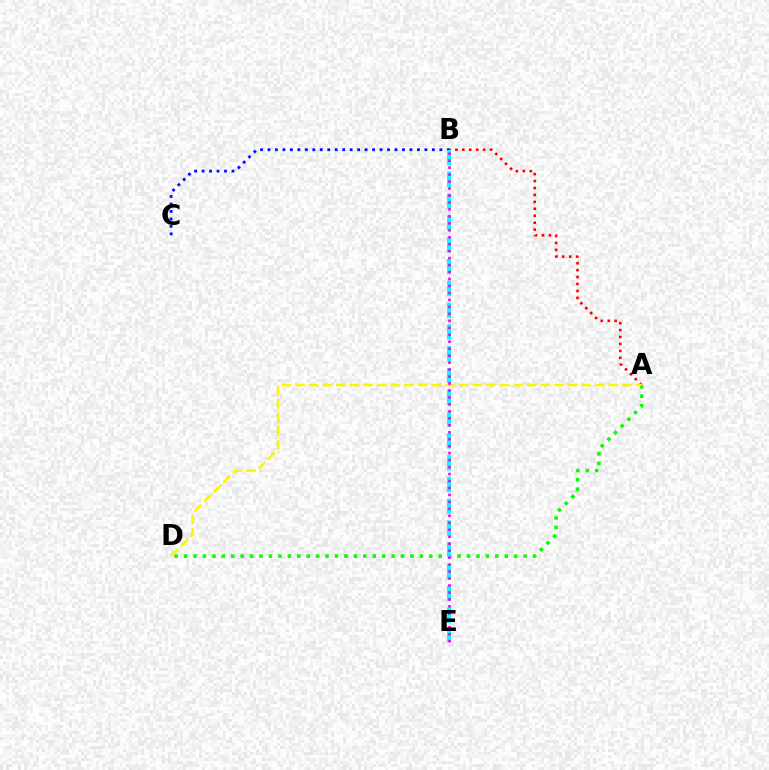{('A', 'D'): [{'color': '#08ff00', 'line_style': 'dotted', 'thickness': 2.56}, {'color': '#fcf500', 'line_style': 'dashed', 'thickness': 1.85}], ('A', 'B'): [{'color': '#ff0000', 'line_style': 'dotted', 'thickness': 1.89}], ('B', 'C'): [{'color': '#0010ff', 'line_style': 'dotted', 'thickness': 2.03}], ('B', 'E'): [{'color': '#00fff6', 'line_style': 'dashed', 'thickness': 2.96}, {'color': '#ee00ff', 'line_style': 'dotted', 'thickness': 1.89}]}